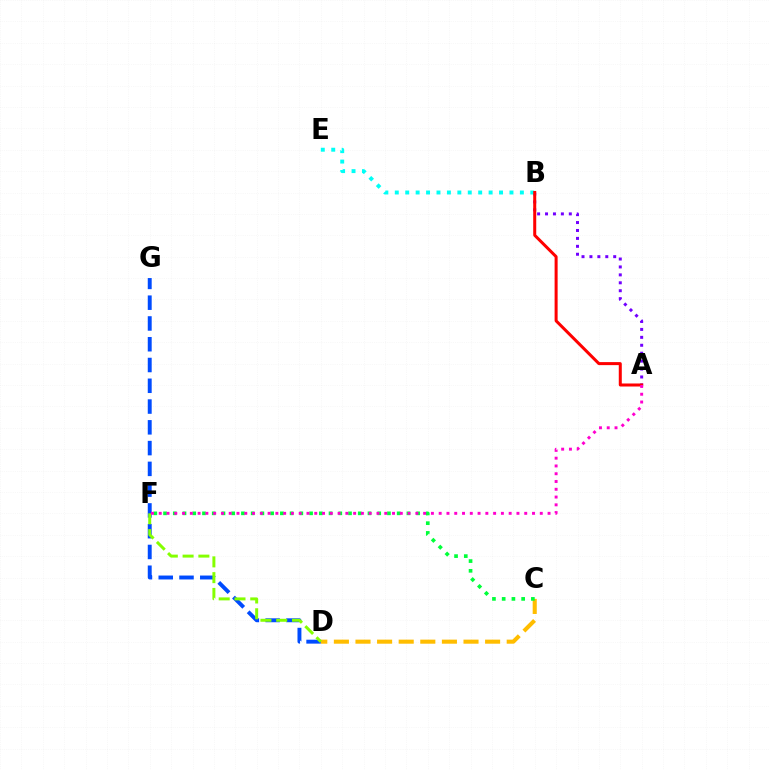{('A', 'B'): [{'color': '#7200ff', 'line_style': 'dotted', 'thickness': 2.15}, {'color': '#ff0000', 'line_style': 'solid', 'thickness': 2.17}], ('D', 'G'): [{'color': '#004bff', 'line_style': 'dashed', 'thickness': 2.82}], ('C', 'D'): [{'color': '#ffbd00', 'line_style': 'dashed', 'thickness': 2.93}], ('B', 'E'): [{'color': '#00fff6', 'line_style': 'dotted', 'thickness': 2.83}], ('D', 'F'): [{'color': '#84ff00', 'line_style': 'dashed', 'thickness': 2.14}], ('C', 'F'): [{'color': '#00ff39', 'line_style': 'dotted', 'thickness': 2.64}], ('A', 'F'): [{'color': '#ff00cf', 'line_style': 'dotted', 'thickness': 2.11}]}